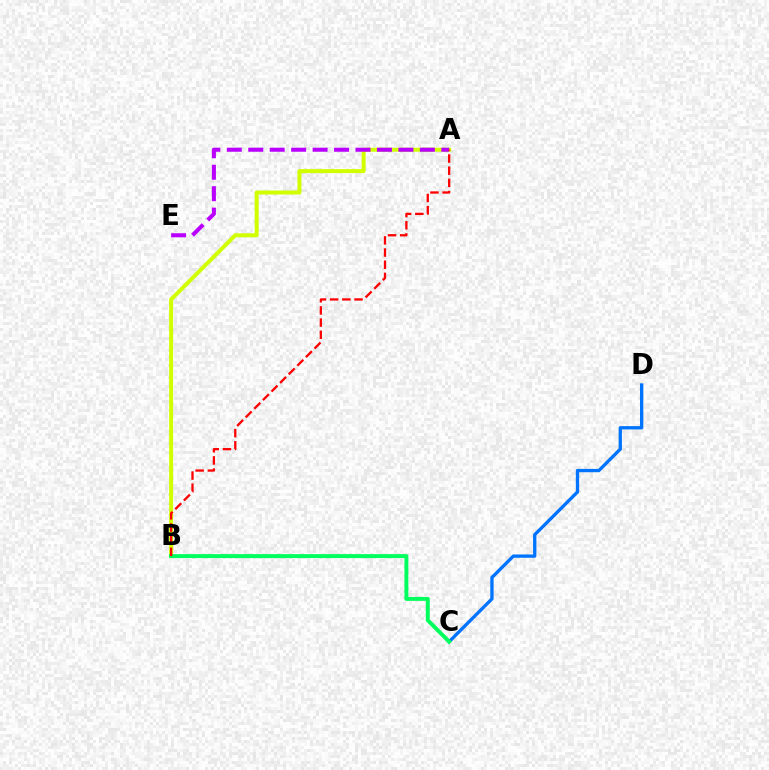{('A', 'B'): [{'color': '#d1ff00', 'line_style': 'solid', 'thickness': 2.88}, {'color': '#ff0000', 'line_style': 'dashed', 'thickness': 1.65}], ('C', 'D'): [{'color': '#0074ff', 'line_style': 'solid', 'thickness': 2.39}], ('B', 'C'): [{'color': '#00ff5c', 'line_style': 'solid', 'thickness': 2.85}], ('A', 'E'): [{'color': '#b900ff', 'line_style': 'dashed', 'thickness': 2.91}]}